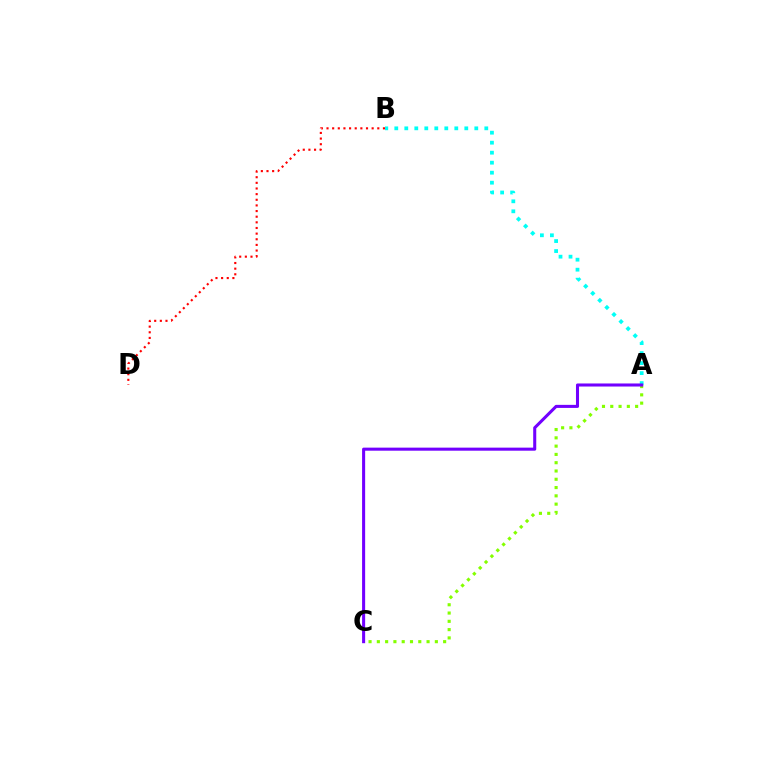{('A', 'C'): [{'color': '#84ff00', 'line_style': 'dotted', 'thickness': 2.25}, {'color': '#7200ff', 'line_style': 'solid', 'thickness': 2.2}], ('A', 'B'): [{'color': '#00fff6', 'line_style': 'dotted', 'thickness': 2.72}], ('B', 'D'): [{'color': '#ff0000', 'line_style': 'dotted', 'thickness': 1.53}]}